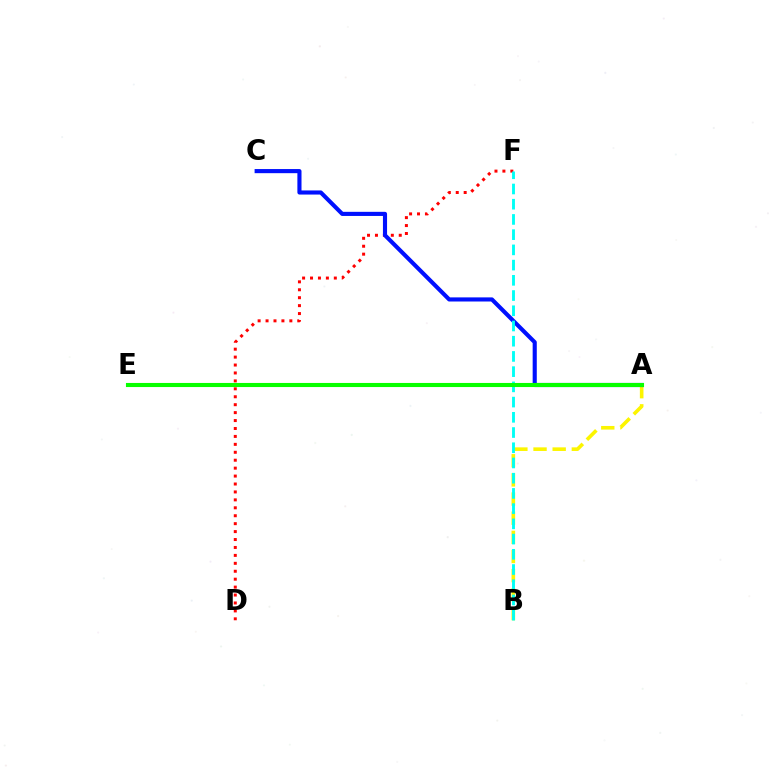{('A', 'B'): [{'color': '#fcf500', 'line_style': 'dashed', 'thickness': 2.6}], ('D', 'F'): [{'color': '#ff0000', 'line_style': 'dotted', 'thickness': 2.15}], ('A', 'C'): [{'color': '#0010ff', 'line_style': 'solid', 'thickness': 2.97}], ('B', 'F'): [{'color': '#00fff6', 'line_style': 'dashed', 'thickness': 2.07}], ('A', 'E'): [{'color': '#ee00ff', 'line_style': 'solid', 'thickness': 1.84}, {'color': '#08ff00', 'line_style': 'solid', 'thickness': 2.95}]}